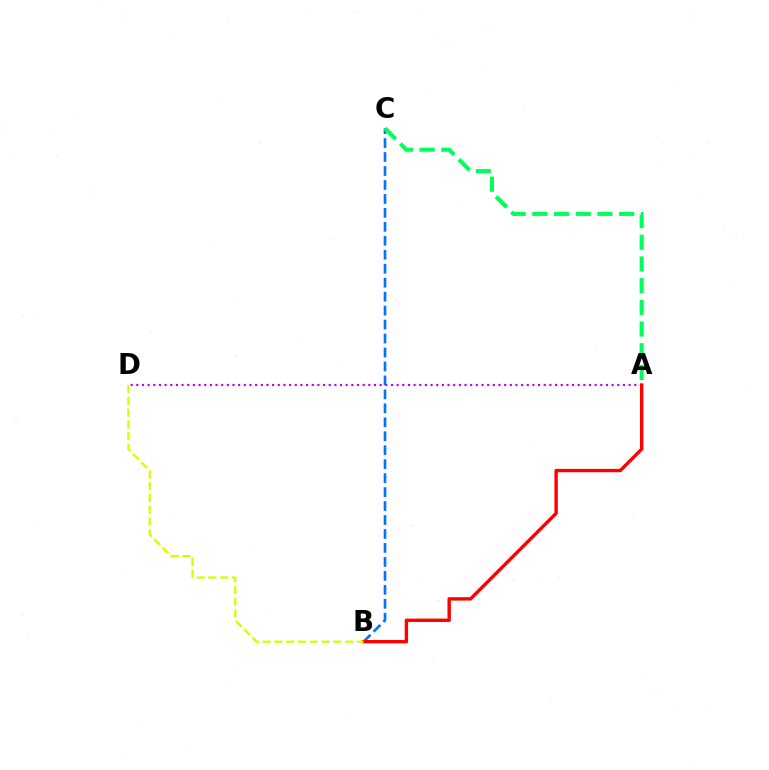{('B', 'C'): [{'color': '#0074ff', 'line_style': 'dashed', 'thickness': 1.9}], ('A', 'D'): [{'color': '#b900ff', 'line_style': 'dotted', 'thickness': 1.54}], ('A', 'C'): [{'color': '#00ff5c', 'line_style': 'dashed', 'thickness': 2.95}], ('A', 'B'): [{'color': '#ff0000', 'line_style': 'solid', 'thickness': 2.43}], ('B', 'D'): [{'color': '#d1ff00', 'line_style': 'dashed', 'thickness': 1.6}]}